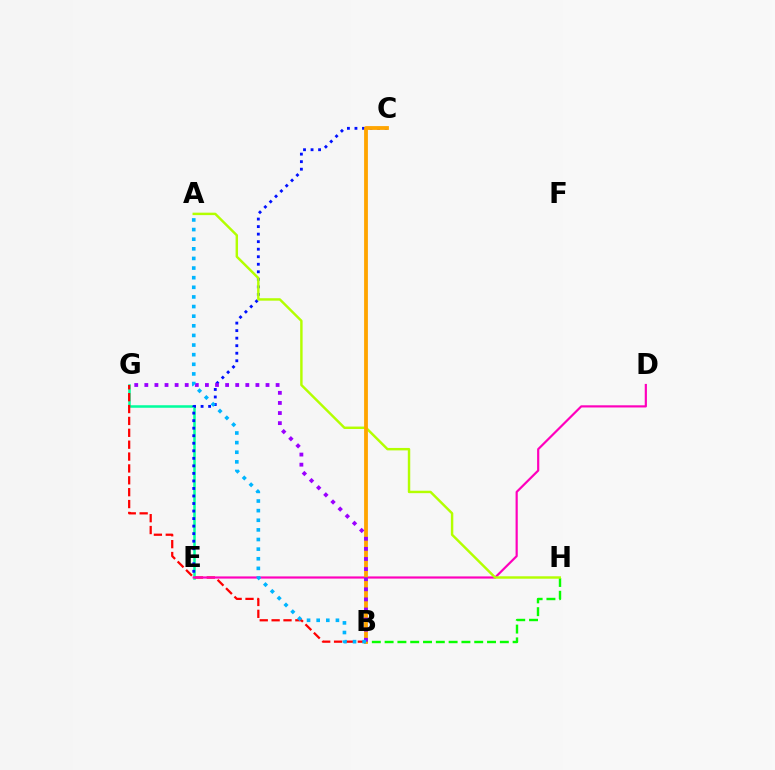{('E', 'G'): [{'color': '#00ff9d', 'line_style': 'solid', 'thickness': 1.81}], ('C', 'E'): [{'color': '#0010ff', 'line_style': 'dotted', 'thickness': 2.05}], ('B', 'G'): [{'color': '#ff0000', 'line_style': 'dashed', 'thickness': 1.61}, {'color': '#9b00ff', 'line_style': 'dotted', 'thickness': 2.74}], ('D', 'E'): [{'color': '#ff00bd', 'line_style': 'solid', 'thickness': 1.57}], ('B', 'H'): [{'color': '#08ff00', 'line_style': 'dashed', 'thickness': 1.74}], ('A', 'H'): [{'color': '#b3ff00', 'line_style': 'solid', 'thickness': 1.76}], ('B', 'C'): [{'color': '#ffa500', 'line_style': 'solid', 'thickness': 2.74}], ('A', 'B'): [{'color': '#00b5ff', 'line_style': 'dotted', 'thickness': 2.61}]}